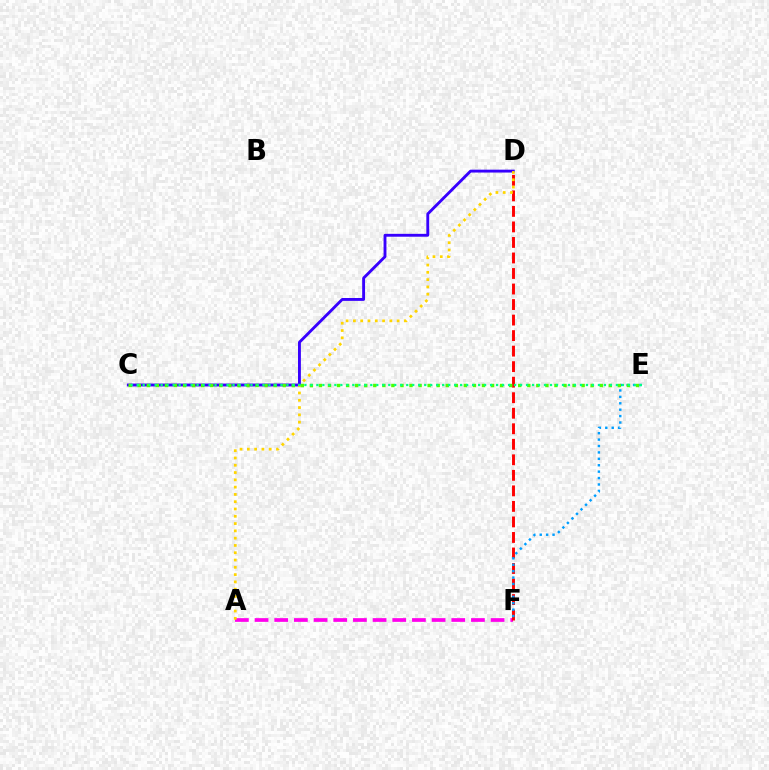{('A', 'F'): [{'color': '#ff00ed', 'line_style': 'dashed', 'thickness': 2.67}], ('D', 'F'): [{'color': '#ff0000', 'line_style': 'dashed', 'thickness': 2.11}], ('E', 'F'): [{'color': '#009eff', 'line_style': 'dotted', 'thickness': 1.74}], ('C', 'D'): [{'color': '#3700ff', 'line_style': 'solid', 'thickness': 2.07}], ('A', 'D'): [{'color': '#ffd500', 'line_style': 'dotted', 'thickness': 1.98}], ('C', 'E'): [{'color': '#4fff00', 'line_style': 'dotted', 'thickness': 2.46}, {'color': '#00ff86', 'line_style': 'dotted', 'thickness': 1.63}]}